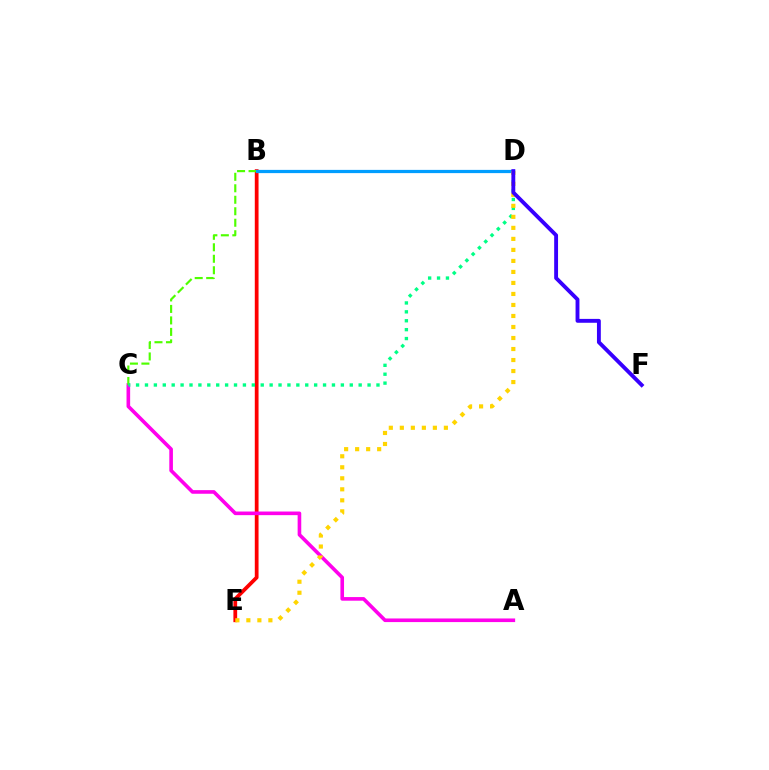{('B', 'E'): [{'color': '#ff0000', 'line_style': 'solid', 'thickness': 2.7}], ('A', 'C'): [{'color': '#ff00ed', 'line_style': 'solid', 'thickness': 2.61}], ('C', 'D'): [{'color': '#4fff00', 'line_style': 'dashed', 'thickness': 1.56}, {'color': '#00ff86', 'line_style': 'dotted', 'thickness': 2.42}], ('B', 'D'): [{'color': '#009eff', 'line_style': 'solid', 'thickness': 2.32}], ('D', 'E'): [{'color': '#ffd500', 'line_style': 'dotted', 'thickness': 2.99}], ('D', 'F'): [{'color': '#3700ff', 'line_style': 'solid', 'thickness': 2.79}]}